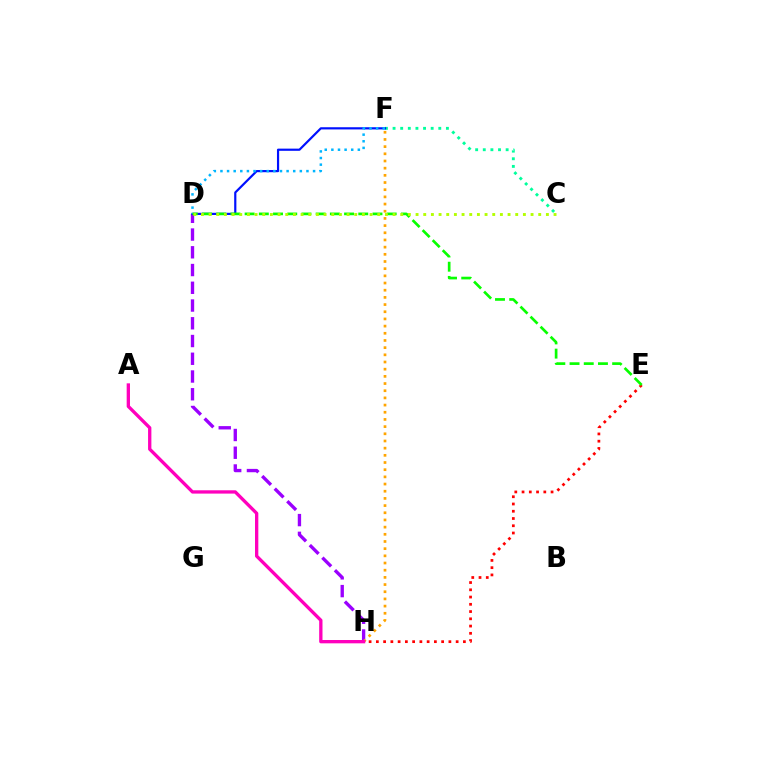{('D', 'H'): [{'color': '#9b00ff', 'line_style': 'dashed', 'thickness': 2.41}], ('F', 'H'): [{'color': '#ffa500', 'line_style': 'dotted', 'thickness': 1.95}], ('C', 'F'): [{'color': '#00ff9d', 'line_style': 'dotted', 'thickness': 2.07}], ('D', 'F'): [{'color': '#0010ff', 'line_style': 'solid', 'thickness': 1.58}, {'color': '#00b5ff', 'line_style': 'dotted', 'thickness': 1.8}], ('E', 'H'): [{'color': '#ff0000', 'line_style': 'dotted', 'thickness': 1.97}], ('D', 'E'): [{'color': '#08ff00', 'line_style': 'dashed', 'thickness': 1.93}], ('C', 'D'): [{'color': '#b3ff00', 'line_style': 'dotted', 'thickness': 2.08}], ('A', 'H'): [{'color': '#ff00bd', 'line_style': 'solid', 'thickness': 2.39}]}